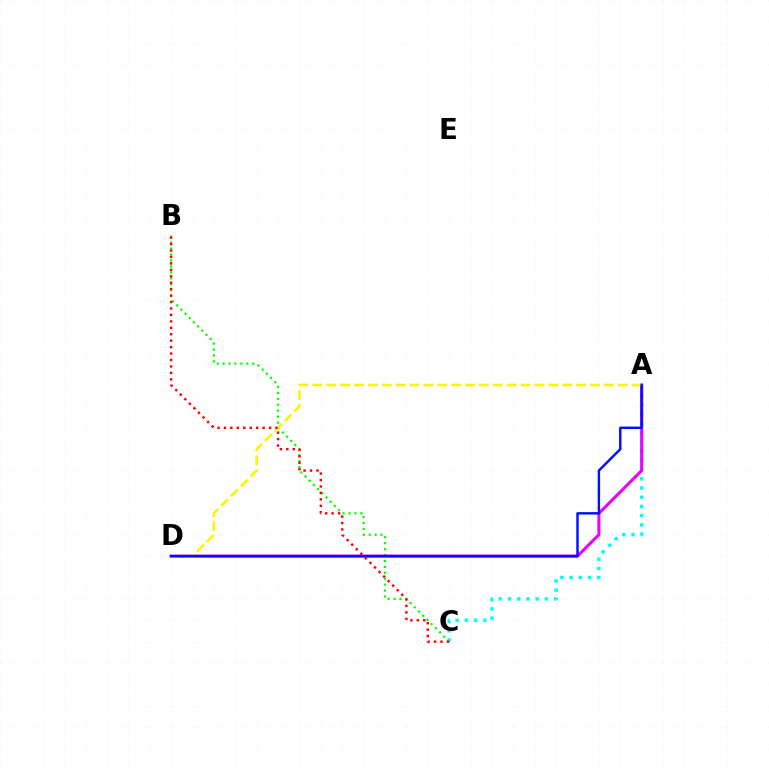{('B', 'C'): [{'color': '#08ff00', 'line_style': 'dotted', 'thickness': 1.61}, {'color': '#ff0000', 'line_style': 'dotted', 'thickness': 1.75}], ('A', 'C'): [{'color': '#00fff6', 'line_style': 'dotted', 'thickness': 2.5}], ('A', 'D'): [{'color': '#ee00ff', 'line_style': 'solid', 'thickness': 2.21}, {'color': '#fcf500', 'line_style': 'dashed', 'thickness': 1.89}, {'color': '#0010ff', 'line_style': 'solid', 'thickness': 1.75}]}